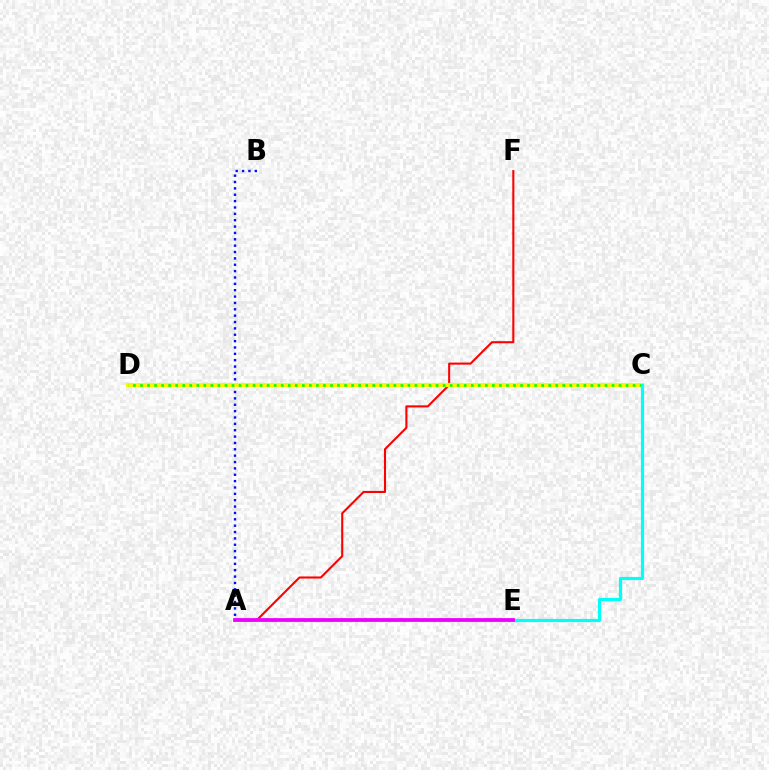{('A', 'F'): [{'color': '#ff0000', 'line_style': 'solid', 'thickness': 1.5}], ('A', 'B'): [{'color': '#0010ff', 'line_style': 'dotted', 'thickness': 1.73}], ('C', 'D'): [{'color': '#fcf500', 'line_style': 'solid', 'thickness': 2.97}, {'color': '#08ff00', 'line_style': 'dotted', 'thickness': 1.91}], ('C', 'E'): [{'color': '#00fff6', 'line_style': 'solid', 'thickness': 2.3}], ('A', 'E'): [{'color': '#ee00ff', 'line_style': 'solid', 'thickness': 2.72}]}